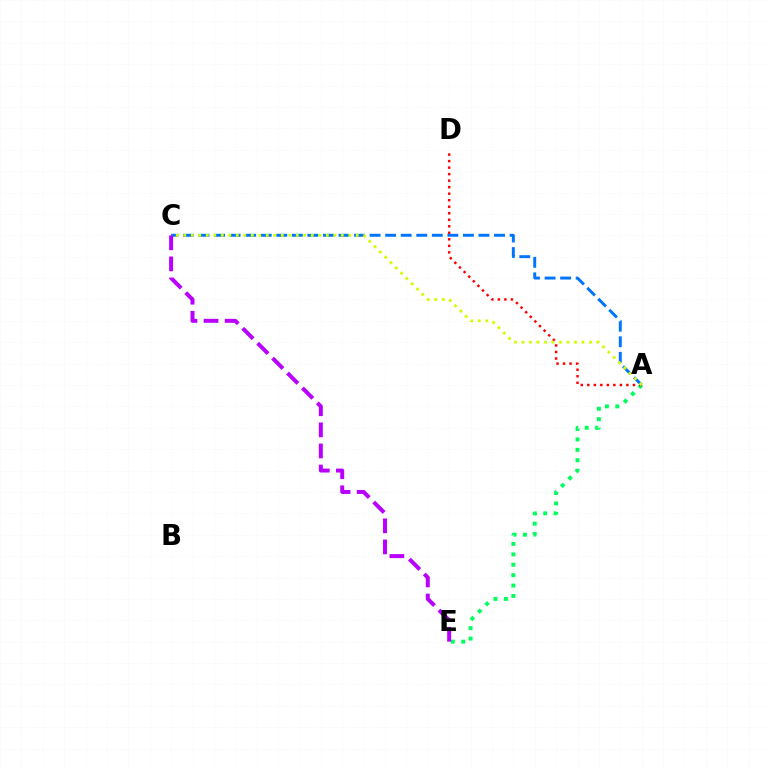{('A', 'E'): [{'color': '#00ff5c', 'line_style': 'dotted', 'thickness': 2.83}], ('A', 'D'): [{'color': '#ff0000', 'line_style': 'dotted', 'thickness': 1.77}], ('A', 'C'): [{'color': '#0074ff', 'line_style': 'dashed', 'thickness': 2.11}, {'color': '#d1ff00', 'line_style': 'dotted', 'thickness': 2.04}], ('C', 'E'): [{'color': '#b900ff', 'line_style': 'dashed', 'thickness': 2.86}]}